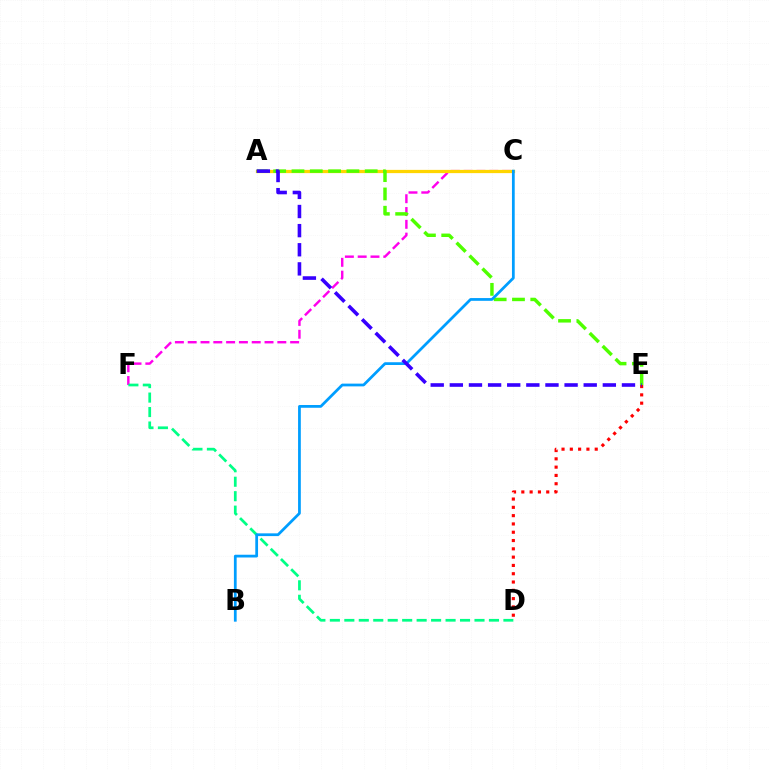{('C', 'F'): [{'color': '#ff00ed', 'line_style': 'dashed', 'thickness': 1.74}], ('A', 'C'): [{'color': '#ffd500', 'line_style': 'solid', 'thickness': 2.34}], ('D', 'F'): [{'color': '#00ff86', 'line_style': 'dashed', 'thickness': 1.96}], ('A', 'E'): [{'color': '#4fff00', 'line_style': 'dashed', 'thickness': 2.49}, {'color': '#3700ff', 'line_style': 'dashed', 'thickness': 2.6}], ('D', 'E'): [{'color': '#ff0000', 'line_style': 'dotted', 'thickness': 2.25}], ('B', 'C'): [{'color': '#009eff', 'line_style': 'solid', 'thickness': 1.98}]}